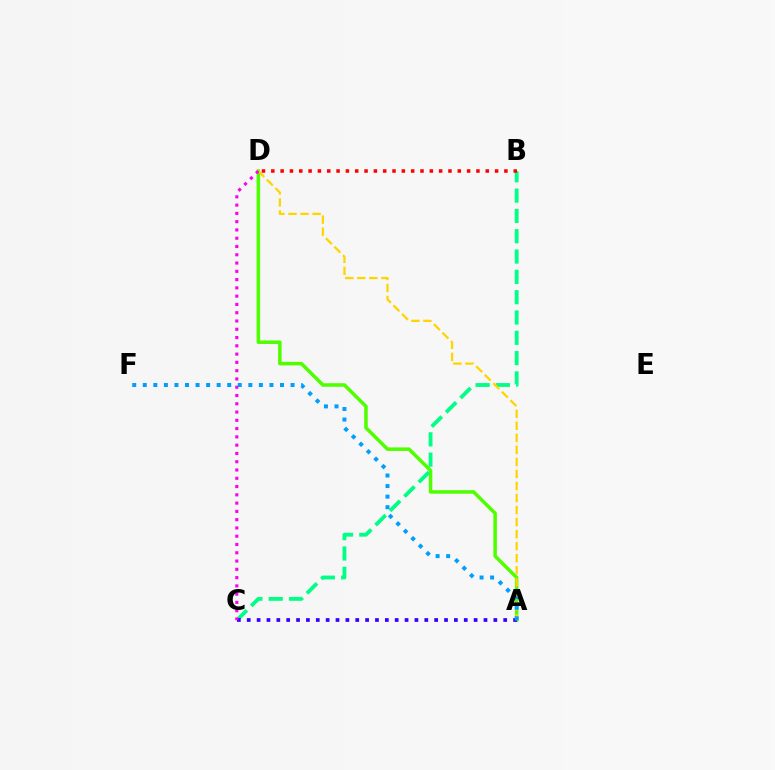{('A', 'D'): [{'color': '#4fff00', 'line_style': 'solid', 'thickness': 2.53}, {'color': '#ffd500', 'line_style': 'dashed', 'thickness': 1.64}], ('B', 'C'): [{'color': '#00ff86', 'line_style': 'dashed', 'thickness': 2.76}], ('A', 'C'): [{'color': '#3700ff', 'line_style': 'dotted', 'thickness': 2.68}], ('C', 'D'): [{'color': '#ff00ed', 'line_style': 'dotted', 'thickness': 2.25}], ('B', 'D'): [{'color': '#ff0000', 'line_style': 'dotted', 'thickness': 2.53}], ('A', 'F'): [{'color': '#009eff', 'line_style': 'dotted', 'thickness': 2.87}]}